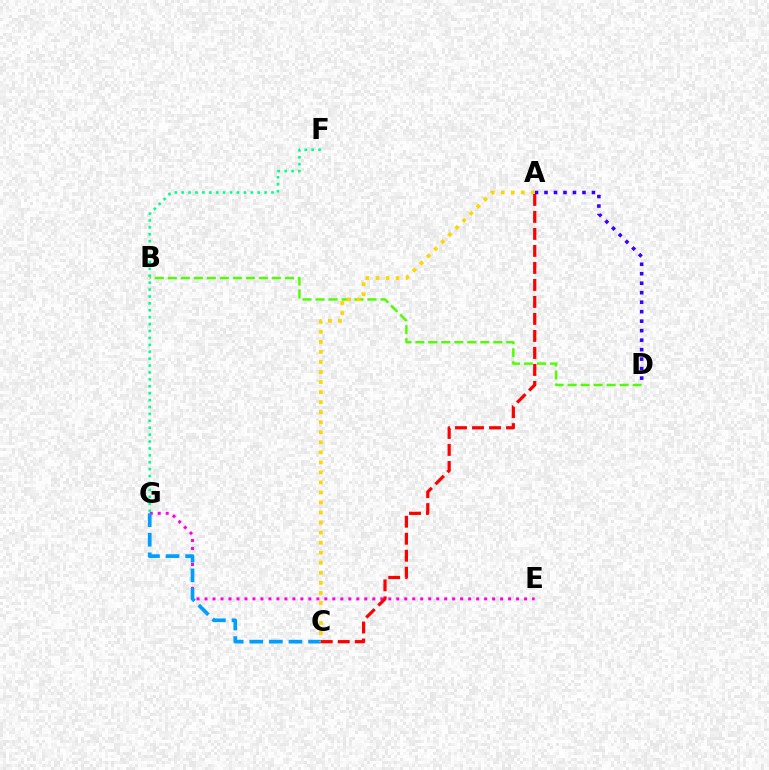{('E', 'G'): [{'color': '#ff00ed', 'line_style': 'dotted', 'thickness': 2.17}], ('C', 'G'): [{'color': '#009eff', 'line_style': 'dashed', 'thickness': 2.66}], ('A', 'D'): [{'color': '#3700ff', 'line_style': 'dotted', 'thickness': 2.58}], ('F', 'G'): [{'color': '#00ff86', 'line_style': 'dotted', 'thickness': 1.88}], ('B', 'D'): [{'color': '#4fff00', 'line_style': 'dashed', 'thickness': 1.77}], ('A', 'C'): [{'color': '#ffd500', 'line_style': 'dotted', 'thickness': 2.73}, {'color': '#ff0000', 'line_style': 'dashed', 'thickness': 2.31}]}